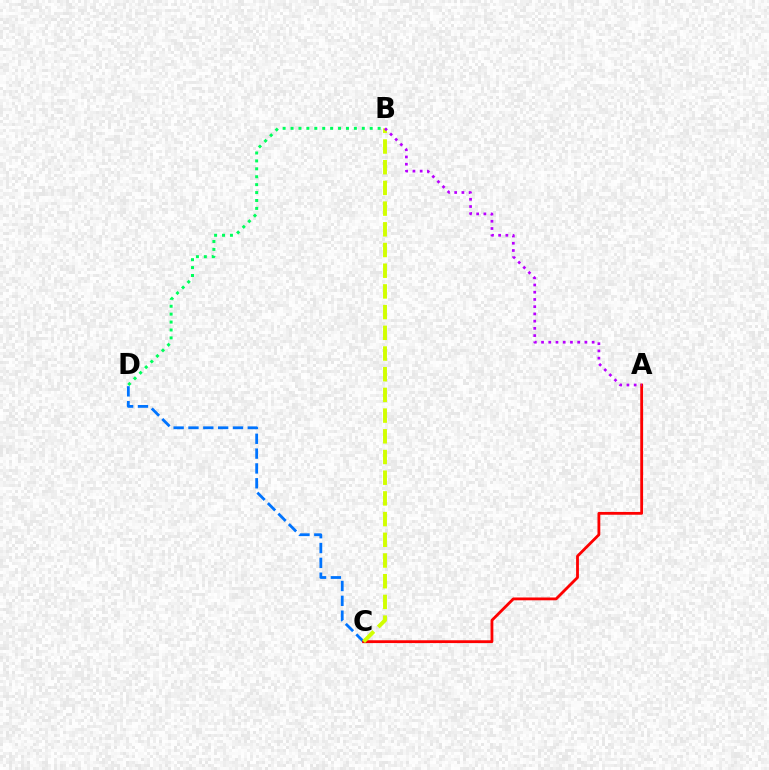{('C', 'D'): [{'color': '#0074ff', 'line_style': 'dashed', 'thickness': 2.02}], ('A', 'C'): [{'color': '#ff0000', 'line_style': 'solid', 'thickness': 2.03}], ('B', 'C'): [{'color': '#d1ff00', 'line_style': 'dashed', 'thickness': 2.81}], ('B', 'D'): [{'color': '#00ff5c', 'line_style': 'dotted', 'thickness': 2.15}], ('A', 'B'): [{'color': '#b900ff', 'line_style': 'dotted', 'thickness': 1.96}]}